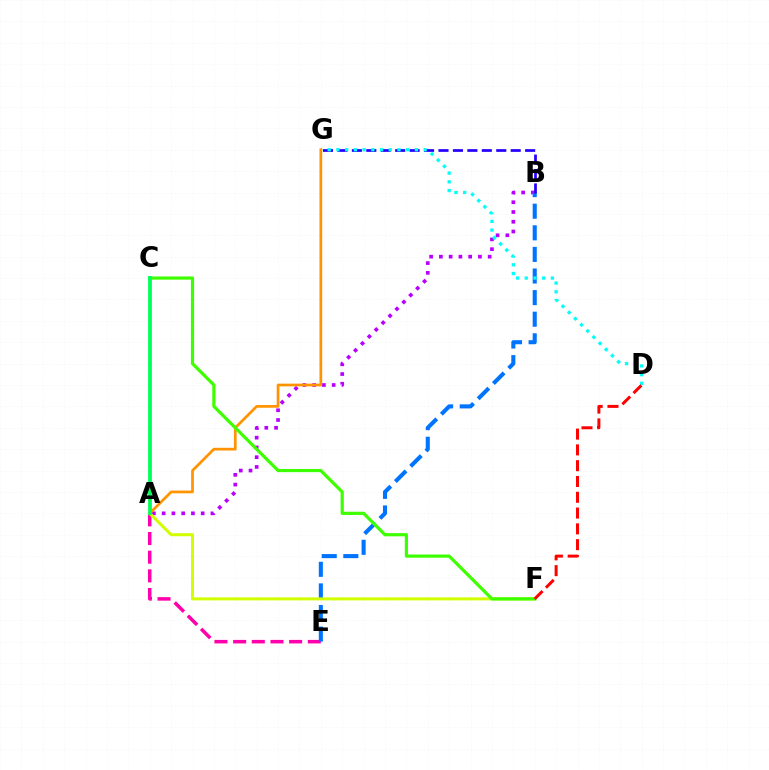{('A', 'E'): [{'color': '#ff00ac', 'line_style': 'dashed', 'thickness': 2.54}], ('A', 'B'): [{'color': '#b900ff', 'line_style': 'dotted', 'thickness': 2.65}], ('B', 'E'): [{'color': '#0074ff', 'line_style': 'dashed', 'thickness': 2.93}], ('B', 'G'): [{'color': '#2500ff', 'line_style': 'dashed', 'thickness': 1.96}], ('D', 'G'): [{'color': '#00fff6', 'line_style': 'dotted', 'thickness': 2.37}], ('A', 'G'): [{'color': '#ff9400', 'line_style': 'solid', 'thickness': 1.96}], ('A', 'F'): [{'color': '#d1ff00', 'line_style': 'solid', 'thickness': 2.17}], ('C', 'F'): [{'color': '#3dff00', 'line_style': 'solid', 'thickness': 2.3}], ('D', 'F'): [{'color': '#ff0000', 'line_style': 'dashed', 'thickness': 2.15}], ('A', 'C'): [{'color': '#00ff5c', 'line_style': 'solid', 'thickness': 2.71}]}